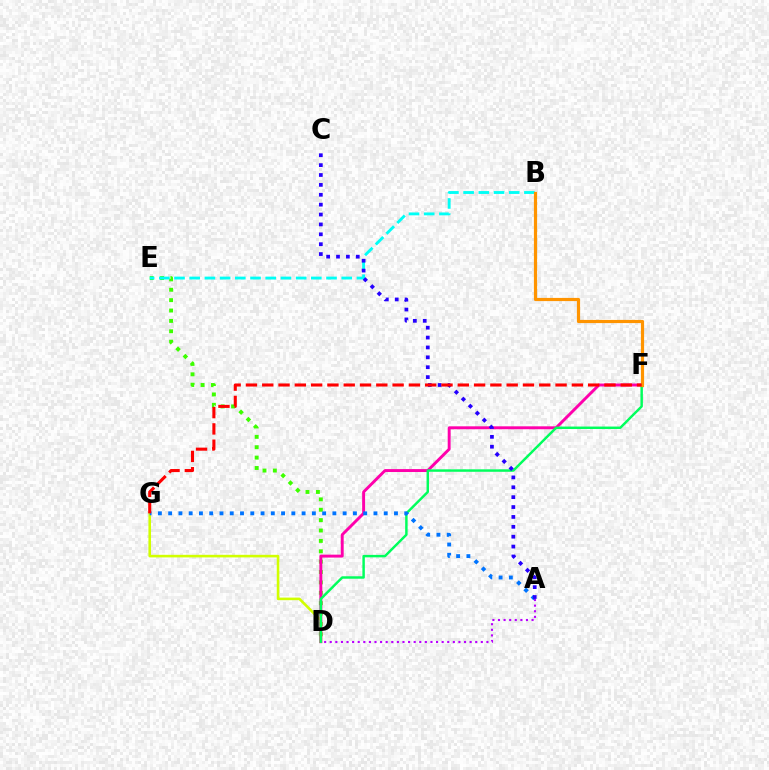{('D', 'E'): [{'color': '#3dff00', 'line_style': 'dotted', 'thickness': 2.82}], ('D', 'G'): [{'color': '#d1ff00', 'line_style': 'solid', 'thickness': 1.86}], ('D', 'F'): [{'color': '#ff00ac', 'line_style': 'solid', 'thickness': 2.1}, {'color': '#00ff5c', 'line_style': 'solid', 'thickness': 1.77}], ('B', 'E'): [{'color': '#00fff6', 'line_style': 'dashed', 'thickness': 2.06}], ('A', 'D'): [{'color': '#b900ff', 'line_style': 'dotted', 'thickness': 1.52}], ('A', 'G'): [{'color': '#0074ff', 'line_style': 'dotted', 'thickness': 2.79}], ('B', 'F'): [{'color': '#ff9400', 'line_style': 'solid', 'thickness': 2.29}], ('A', 'C'): [{'color': '#2500ff', 'line_style': 'dotted', 'thickness': 2.69}], ('F', 'G'): [{'color': '#ff0000', 'line_style': 'dashed', 'thickness': 2.21}]}